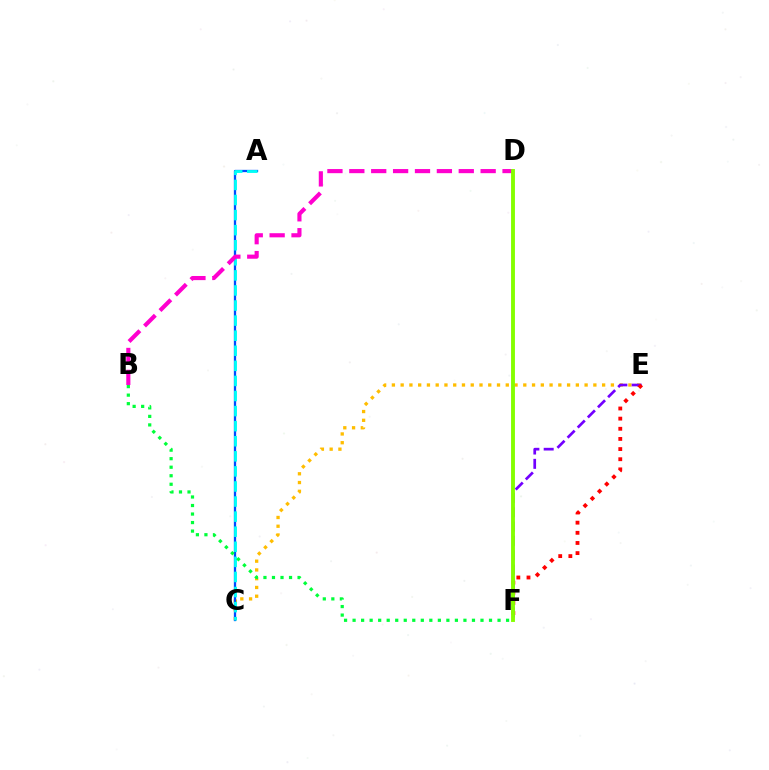{('C', 'E'): [{'color': '#ffbd00', 'line_style': 'dotted', 'thickness': 2.38}], ('E', 'F'): [{'color': '#7200ff', 'line_style': 'dashed', 'thickness': 1.95}, {'color': '#ff0000', 'line_style': 'dotted', 'thickness': 2.76}], ('A', 'C'): [{'color': '#004bff', 'line_style': 'solid', 'thickness': 1.65}, {'color': '#00fff6', 'line_style': 'dashed', 'thickness': 2.05}], ('B', 'D'): [{'color': '#ff00cf', 'line_style': 'dashed', 'thickness': 2.97}], ('D', 'F'): [{'color': '#84ff00', 'line_style': 'solid', 'thickness': 2.79}], ('B', 'F'): [{'color': '#00ff39', 'line_style': 'dotted', 'thickness': 2.32}]}